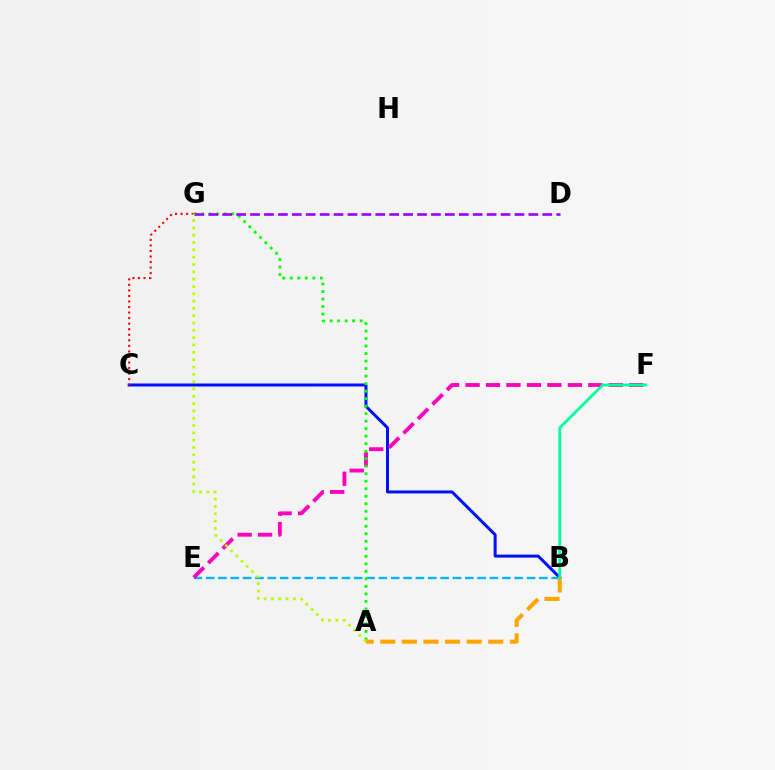{('B', 'C'): [{'color': '#0010ff', 'line_style': 'solid', 'thickness': 2.16}], ('C', 'G'): [{'color': '#ff0000', 'line_style': 'dotted', 'thickness': 1.51}], ('B', 'E'): [{'color': '#00b5ff', 'line_style': 'dashed', 'thickness': 1.68}], ('E', 'F'): [{'color': '#ff00bd', 'line_style': 'dashed', 'thickness': 2.78}], ('A', 'G'): [{'color': '#08ff00', 'line_style': 'dotted', 'thickness': 2.04}, {'color': '#b3ff00', 'line_style': 'dotted', 'thickness': 1.99}], ('D', 'G'): [{'color': '#9b00ff', 'line_style': 'dashed', 'thickness': 1.89}], ('A', 'B'): [{'color': '#ffa500', 'line_style': 'dashed', 'thickness': 2.93}], ('B', 'F'): [{'color': '#00ff9d', 'line_style': 'solid', 'thickness': 2.0}]}